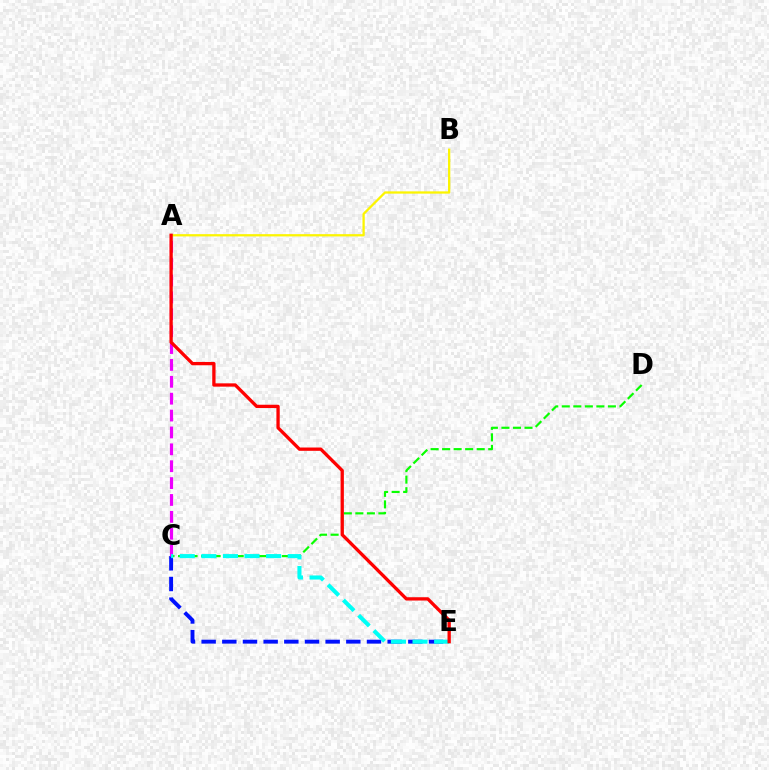{('C', 'E'): [{'color': '#0010ff', 'line_style': 'dashed', 'thickness': 2.81}, {'color': '#00fff6', 'line_style': 'dashed', 'thickness': 2.93}], ('C', 'D'): [{'color': '#08ff00', 'line_style': 'dashed', 'thickness': 1.57}], ('A', 'C'): [{'color': '#ee00ff', 'line_style': 'dashed', 'thickness': 2.29}], ('A', 'B'): [{'color': '#fcf500', 'line_style': 'solid', 'thickness': 1.64}], ('A', 'E'): [{'color': '#ff0000', 'line_style': 'solid', 'thickness': 2.38}]}